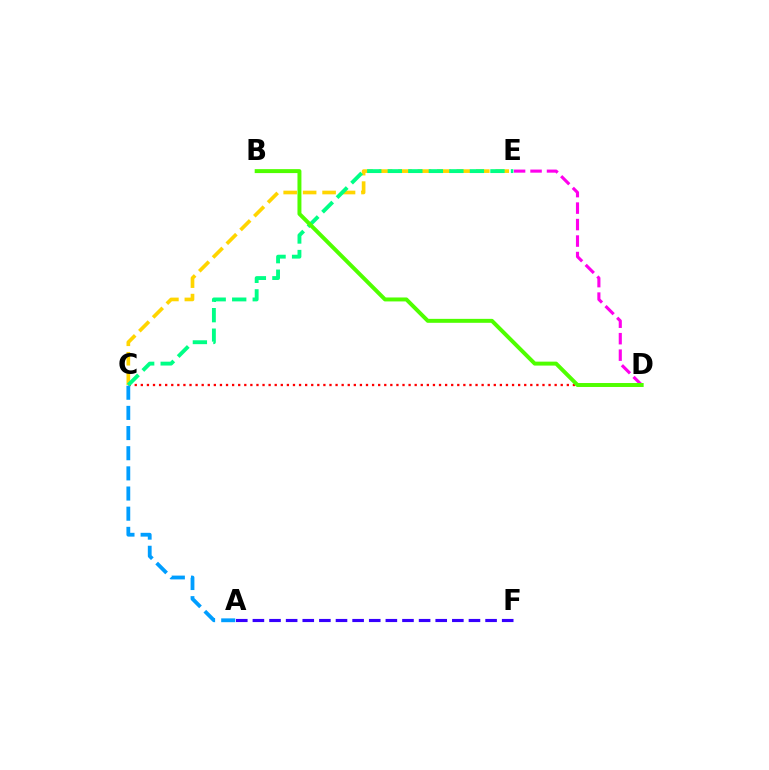{('A', 'F'): [{'color': '#3700ff', 'line_style': 'dashed', 'thickness': 2.26}], ('D', 'E'): [{'color': '#ff00ed', 'line_style': 'dashed', 'thickness': 2.24}], ('C', 'D'): [{'color': '#ff0000', 'line_style': 'dotted', 'thickness': 1.65}], ('C', 'E'): [{'color': '#ffd500', 'line_style': 'dashed', 'thickness': 2.64}, {'color': '#00ff86', 'line_style': 'dashed', 'thickness': 2.79}], ('A', 'C'): [{'color': '#009eff', 'line_style': 'dashed', 'thickness': 2.74}], ('B', 'D'): [{'color': '#4fff00', 'line_style': 'solid', 'thickness': 2.85}]}